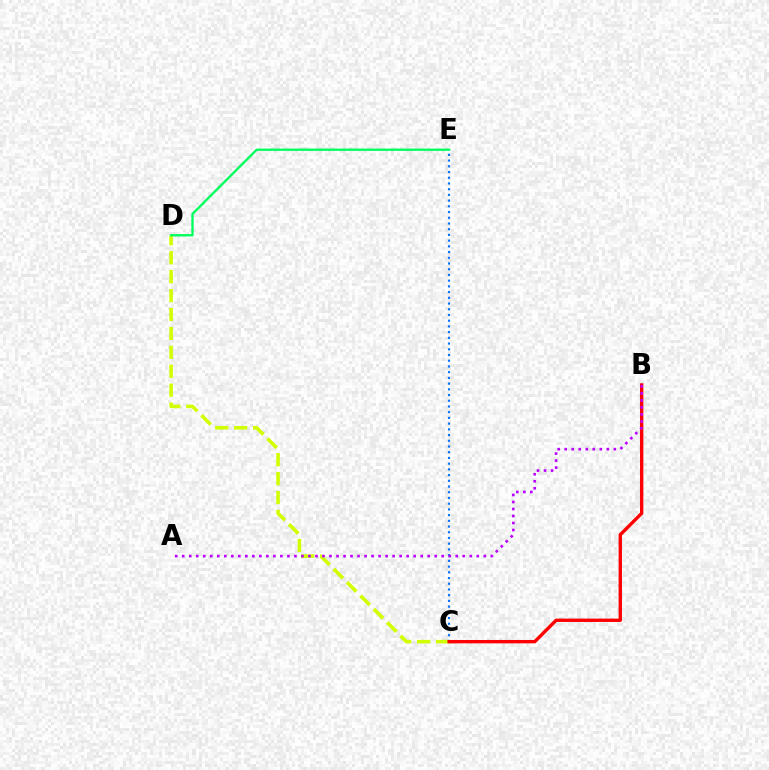{('C', 'D'): [{'color': '#d1ff00', 'line_style': 'dashed', 'thickness': 2.57}], ('C', 'E'): [{'color': '#0074ff', 'line_style': 'dotted', 'thickness': 1.55}], ('D', 'E'): [{'color': '#00ff5c', 'line_style': 'solid', 'thickness': 1.69}], ('B', 'C'): [{'color': '#ff0000', 'line_style': 'solid', 'thickness': 2.43}], ('A', 'B'): [{'color': '#b900ff', 'line_style': 'dotted', 'thickness': 1.91}]}